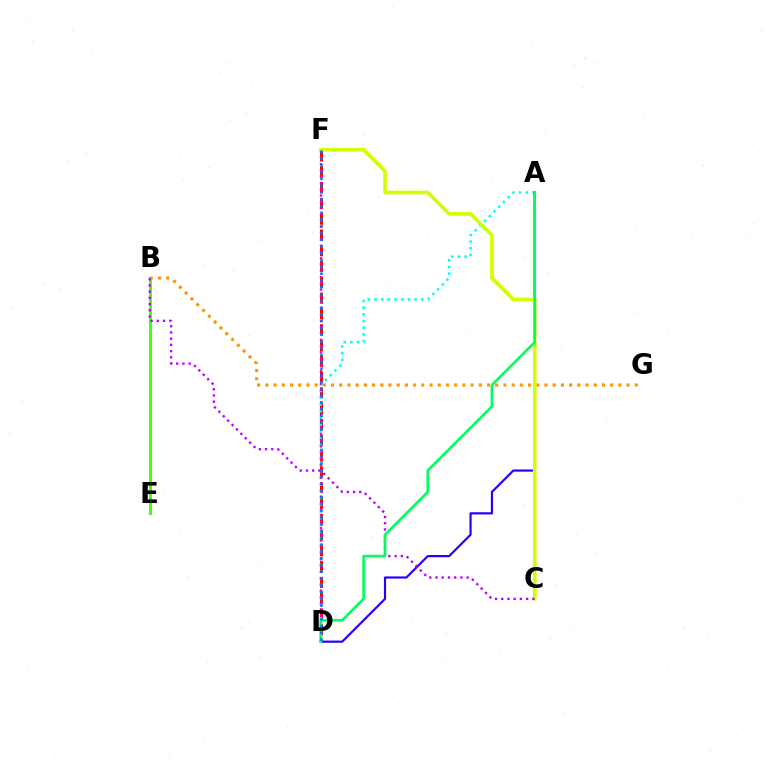{('D', 'F'): [{'color': '#ff0000', 'line_style': 'dashed', 'thickness': 2.15}, {'color': '#ff00ac', 'line_style': 'dotted', 'thickness': 1.7}, {'color': '#0074ff', 'line_style': 'dotted', 'thickness': 1.84}], ('B', 'G'): [{'color': '#ff9400', 'line_style': 'dotted', 'thickness': 2.23}], ('B', 'E'): [{'color': '#3dff00', 'line_style': 'solid', 'thickness': 2.06}], ('A', 'D'): [{'color': '#00fff6', 'line_style': 'dotted', 'thickness': 1.82}, {'color': '#2500ff', 'line_style': 'solid', 'thickness': 1.57}, {'color': '#00ff5c', 'line_style': 'solid', 'thickness': 1.9}], ('C', 'F'): [{'color': '#d1ff00', 'line_style': 'solid', 'thickness': 2.62}], ('B', 'C'): [{'color': '#b900ff', 'line_style': 'dotted', 'thickness': 1.69}]}